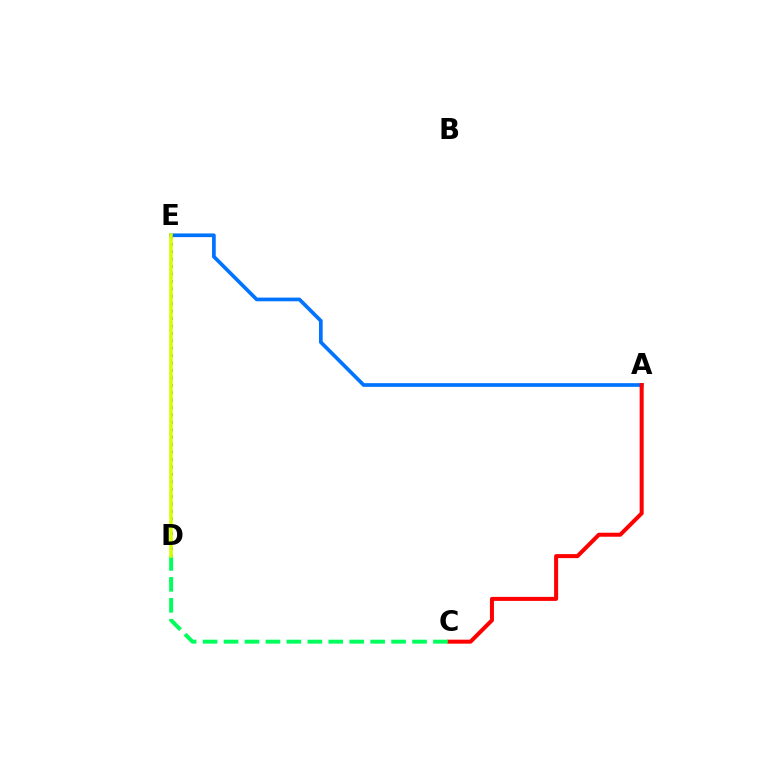{('A', 'E'): [{'color': '#0074ff', 'line_style': 'solid', 'thickness': 2.66}], ('A', 'C'): [{'color': '#ff0000', 'line_style': 'solid', 'thickness': 2.89}], ('D', 'E'): [{'color': '#b900ff', 'line_style': 'dotted', 'thickness': 2.02}, {'color': '#d1ff00', 'line_style': 'solid', 'thickness': 2.55}], ('C', 'D'): [{'color': '#00ff5c', 'line_style': 'dashed', 'thickness': 2.84}]}